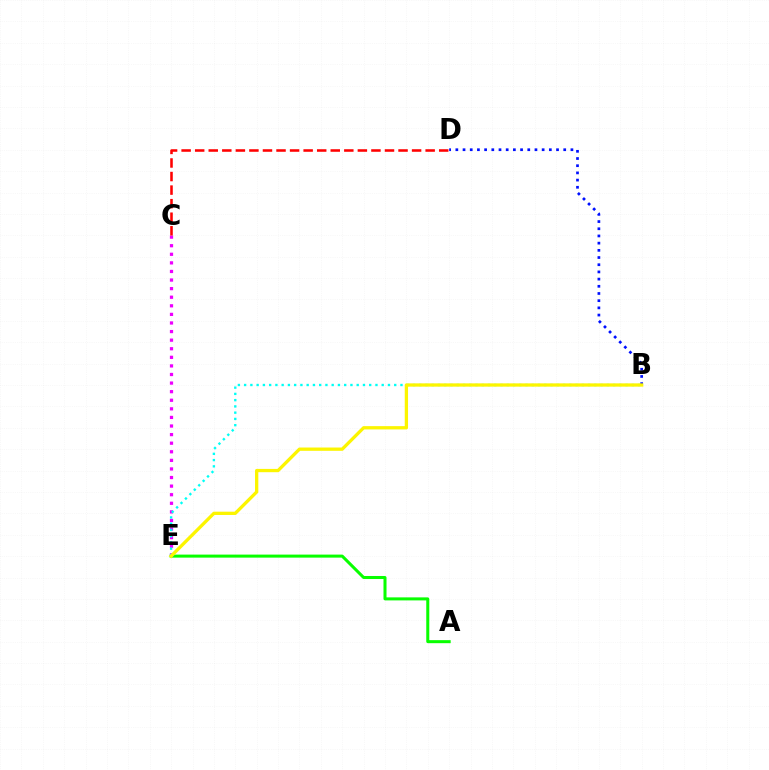{('A', 'E'): [{'color': '#08ff00', 'line_style': 'solid', 'thickness': 2.18}], ('C', 'E'): [{'color': '#ee00ff', 'line_style': 'dotted', 'thickness': 2.33}], ('B', 'E'): [{'color': '#00fff6', 'line_style': 'dotted', 'thickness': 1.7}, {'color': '#fcf500', 'line_style': 'solid', 'thickness': 2.37}], ('B', 'D'): [{'color': '#0010ff', 'line_style': 'dotted', 'thickness': 1.95}], ('C', 'D'): [{'color': '#ff0000', 'line_style': 'dashed', 'thickness': 1.84}]}